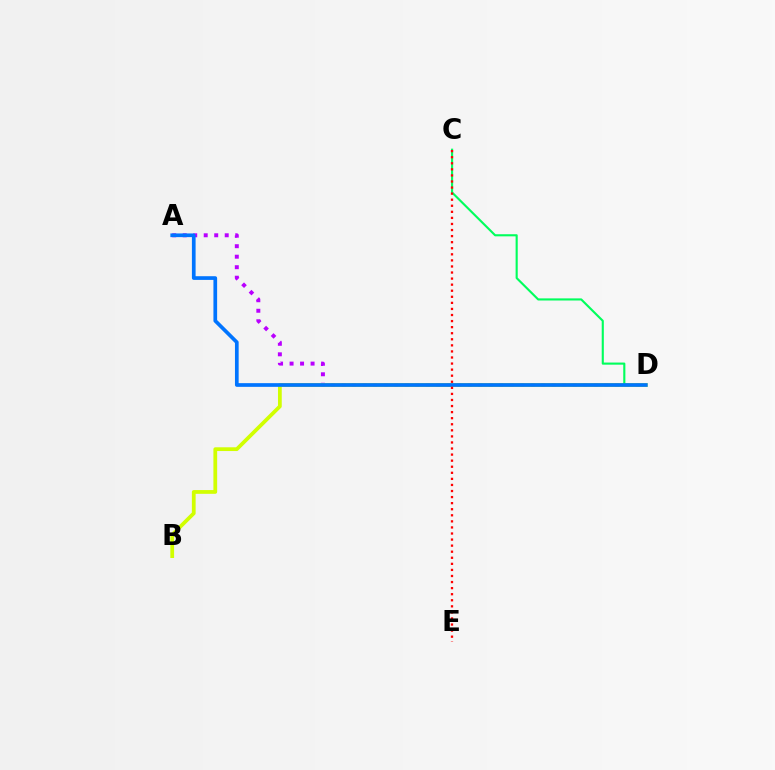{('A', 'D'): [{'color': '#b900ff', 'line_style': 'dotted', 'thickness': 2.85}, {'color': '#0074ff', 'line_style': 'solid', 'thickness': 2.66}], ('B', 'D'): [{'color': '#d1ff00', 'line_style': 'solid', 'thickness': 2.7}], ('C', 'D'): [{'color': '#00ff5c', 'line_style': 'solid', 'thickness': 1.53}], ('C', 'E'): [{'color': '#ff0000', 'line_style': 'dotted', 'thickness': 1.65}]}